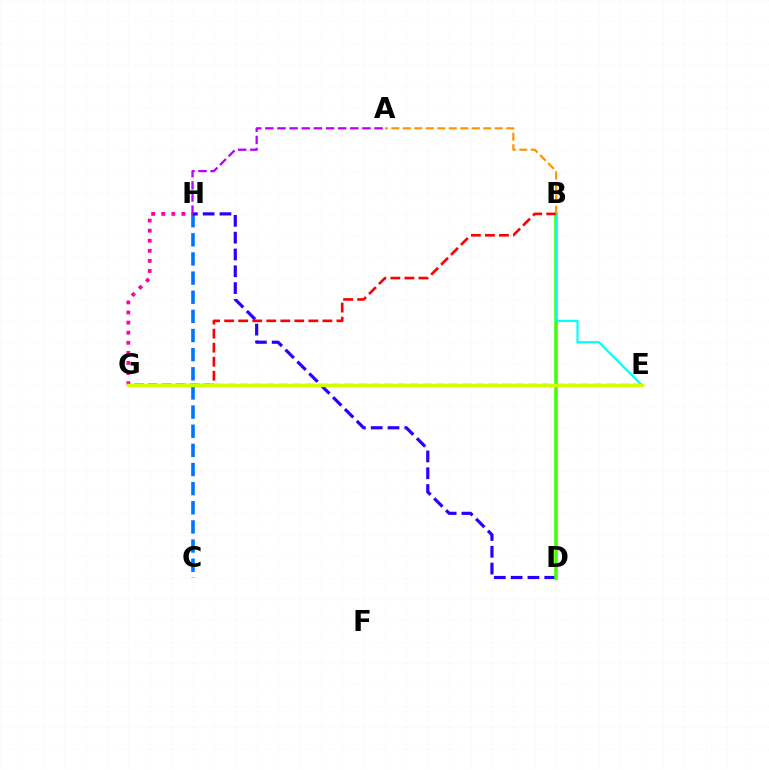{('E', 'G'): [{'color': '#00ff5c', 'line_style': 'dashed', 'thickness': 1.78}, {'color': '#d1ff00', 'line_style': 'solid', 'thickness': 2.49}], ('C', 'H'): [{'color': '#0074ff', 'line_style': 'dashed', 'thickness': 2.6}], ('D', 'H'): [{'color': '#2500ff', 'line_style': 'dashed', 'thickness': 2.28}], ('A', 'H'): [{'color': '#b900ff', 'line_style': 'dashed', 'thickness': 1.65}], ('G', 'H'): [{'color': '#ff00ac', 'line_style': 'dotted', 'thickness': 2.74}], ('B', 'D'): [{'color': '#3dff00', 'line_style': 'solid', 'thickness': 2.54}], ('B', 'E'): [{'color': '#00fff6', 'line_style': 'solid', 'thickness': 1.56}], ('B', 'G'): [{'color': '#ff0000', 'line_style': 'dashed', 'thickness': 1.91}], ('A', 'B'): [{'color': '#ff9400', 'line_style': 'dashed', 'thickness': 1.56}]}